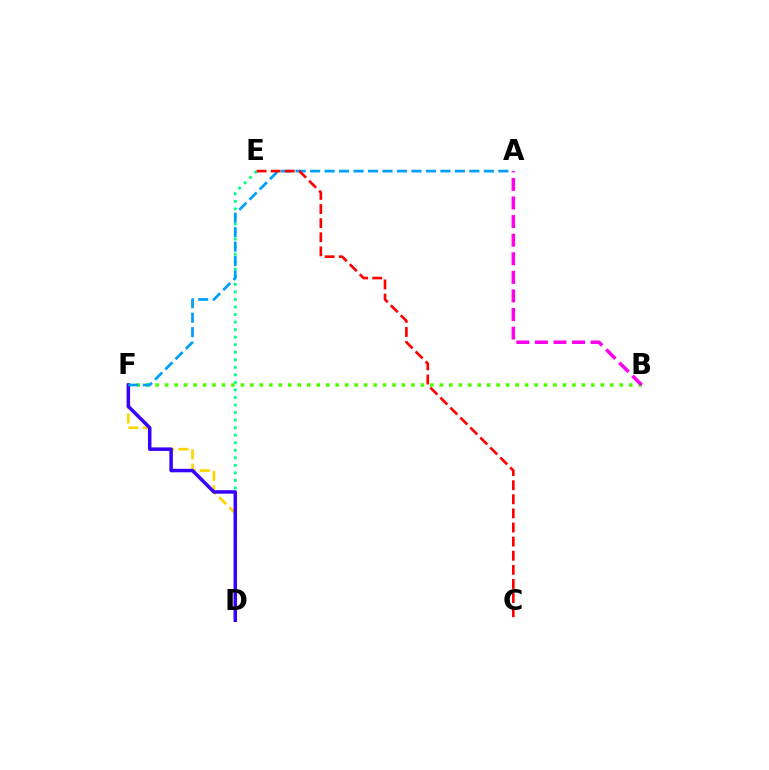{('D', 'E'): [{'color': '#00ff86', 'line_style': 'dotted', 'thickness': 2.05}], ('D', 'F'): [{'color': '#ffd500', 'line_style': 'dashed', 'thickness': 1.94}, {'color': '#3700ff', 'line_style': 'solid', 'thickness': 2.52}], ('B', 'F'): [{'color': '#4fff00', 'line_style': 'dotted', 'thickness': 2.57}], ('A', 'F'): [{'color': '#009eff', 'line_style': 'dashed', 'thickness': 1.97}], ('A', 'B'): [{'color': '#ff00ed', 'line_style': 'dashed', 'thickness': 2.52}], ('C', 'E'): [{'color': '#ff0000', 'line_style': 'dashed', 'thickness': 1.92}]}